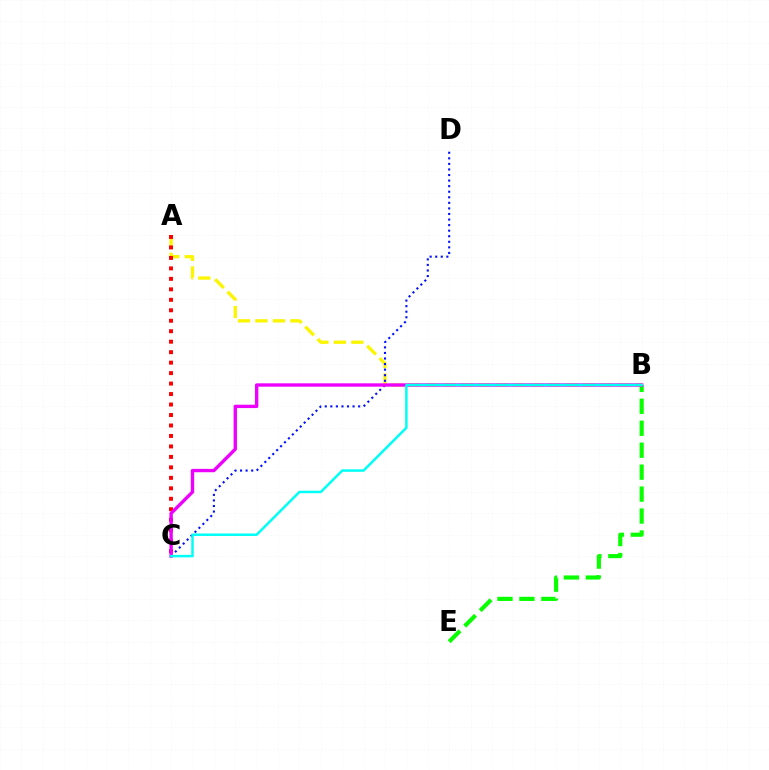{('B', 'E'): [{'color': '#08ff00', 'line_style': 'dashed', 'thickness': 2.98}], ('A', 'B'): [{'color': '#fcf500', 'line_style': 'dashed', 'thickness': 2.37}], ('A', 'C'): [{'color': '#ff0000', 'line_style': 'dotted', 'thickness': 2.85}], ('C', 'D'): [{'color': '#0010ff', 'line_style': 'dotted', 'thickness': 1.51}], ('B', 'C'): [{'color': '#ee00ff', 'line_style': 'solid', 'thickness': 2.43}, {'color': '#00fff6', 'line_style': 'solid', 'thickness': 1.8}]}